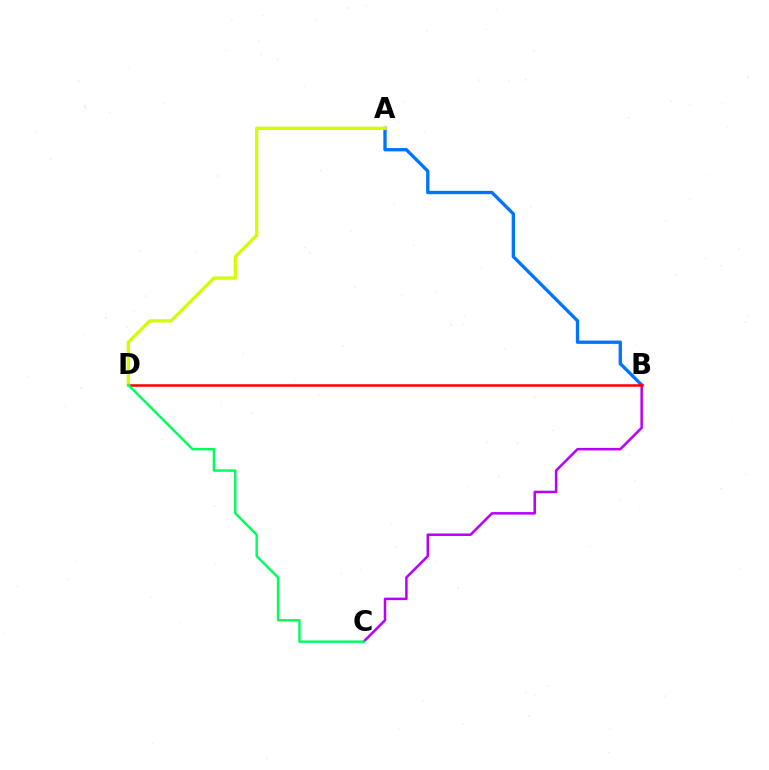{('A', 'B'): [{'color': '#0074ff', 'line_style': 'solid', 'thickness': 2.39}], ('B', 'C'): [{'color': '#b900ff', 'line_style': 'solid', 'thickness': 1.81}], ('B', 'D'): [{'color': '#ff0000', 'line_style': 'solid', 'thickness': 1.81}], ('A', 'D'): [{'color': '#d1ff00', 'line_style': 'solid', 'thickness': 2.38}], ('C', 'D'): [{'color': '#00ff5c', 'line_style': 'solid', 'thickness': 1.76}]}